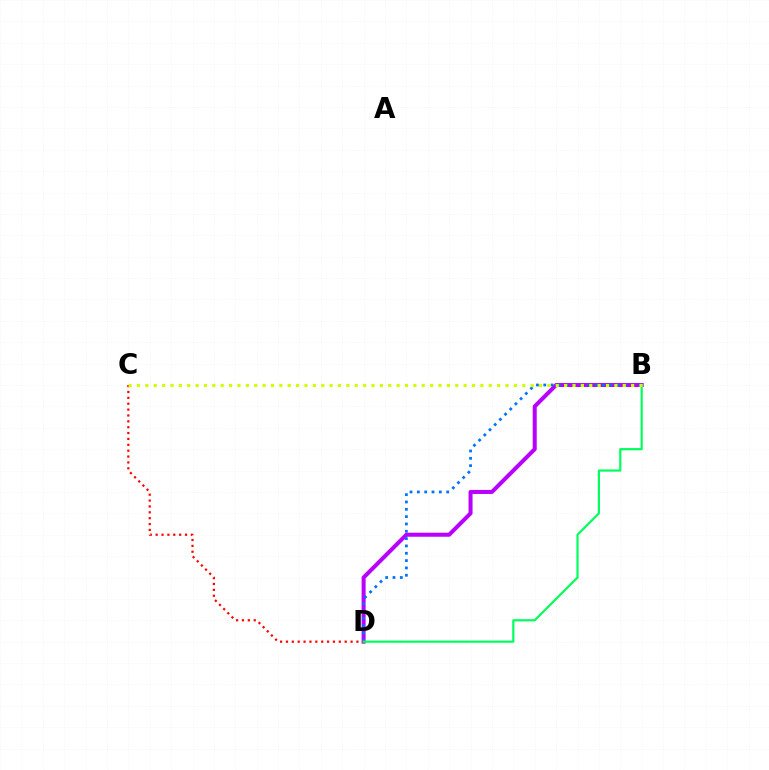{('B', 'D'): [{'color': '#b900ff', 'line_style': 'solid', 'thickness': 2.9}, {'color': '#0074ff', 'line_style': 'dotted', 'thickness': 1.99}, {'color': '#00ff5c', 'line_style': 'solid', 'thickness': 1.57}], ('C', 'D'): [{'color': '#ff0000', 'line_style': 'dotted', 'thickness': 1.6}], ('B', 'C'): [{'color': '#d1ff00', 'line_style': 'dotted', 'thickness': 2.28}]}